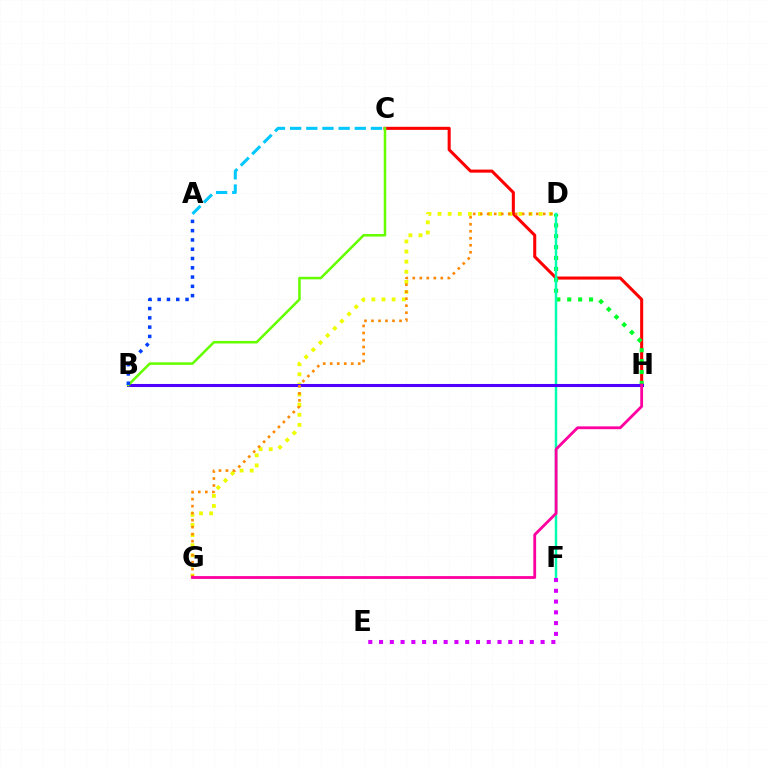{('C', 'H'): [{'color': '#ff0000', 'line_style': 'solid', 'thickness': 2.2}], ('D', 'H'): [{'color': '#00ff27', 'line_style': 'dotted', 'thickness': 2.96}], ('D', 'F'): [{'color': '#00ffaf', 'line_style': 'solid', 'thickness': 1.77}], ('E', 'F'): [{'color': '#d600ff', 'line_style': 'dotted', 'thickness': 2.93}], ('D', 'G'): [{'color': '#eeff00', 'line_style': 'dotted', 'thickness': 2.75}, {'color': '#ff8800', 'line_style': 'dotted', 'thickness': 1.9}], ('B', 'H'): [{'color': '#4f00ff', 'line_style': 'solid', 'thickness': 2.21}], ('B', 'C'): [{'color': '#66ff00', 'line_style': 'solid', 'thickness': 1.84}], ('A', 'B'): [{'color': '#003fff', 'line_style': 'dotted', 'thickness': 2.52}], ('A', 'C'): [{'color': '#00c7ff', 'line_style': 'dashed', 'thickness': 2.2}], ('G', 'H'): [{'color': '#ff00a0', 'line_style': 'solid', 'thickness': 2.02}]}